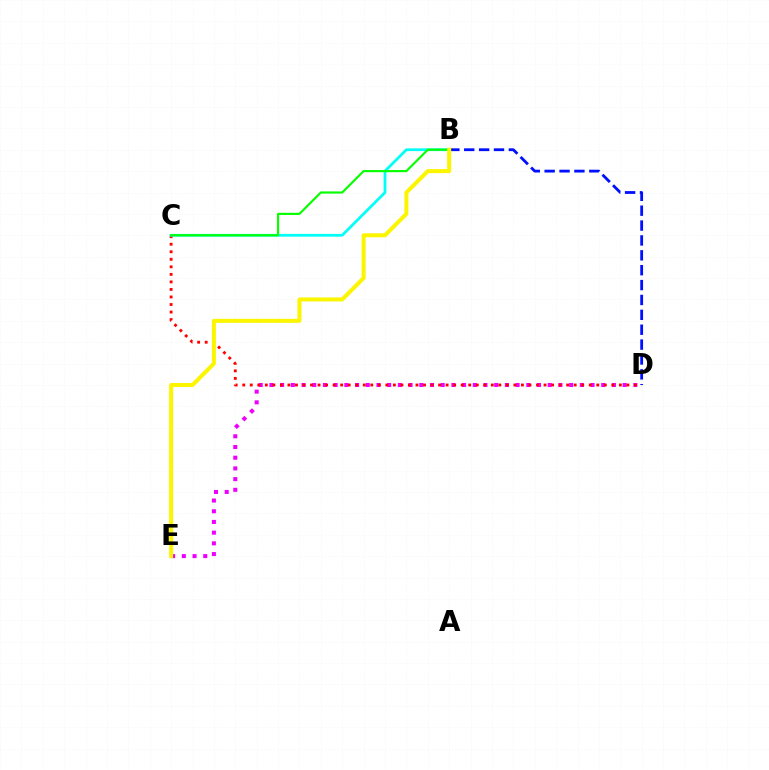{('D', 'E'): [{'color': '#ee00ff', 'line_style': 'dotted', 'thickness': 2.91}], ('C', 'D'): [{'color': '#ff0000', 'line_style': 'dotted', 'thickness': 2.05}], ('B', 'C'): [{'color': '#00fff6', 'line_style': 'solid', 'thickness': 1.98}, {'color': '#08ff00', 'line_style': 'solid', 'thickness': 1.55}], ('B', 'D'): [{'color': '#0010ff', 'line_style': 'dashed', 'thickness': 2.02}], ('B', 'E'): [{'color': '#fcf500', 'line_style': 'solid', 'thickness': 2.89}]}